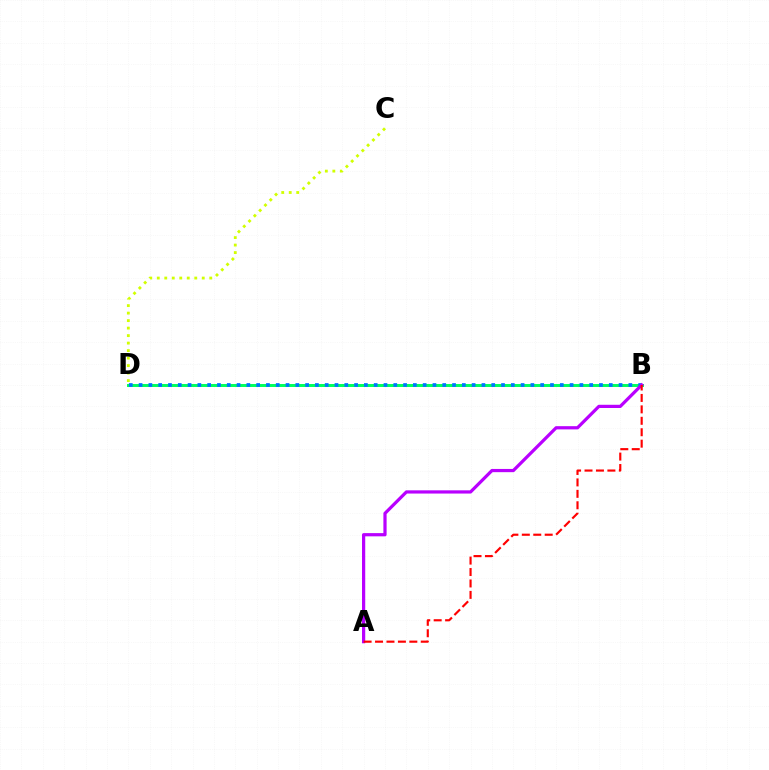{('B', 'D'): [{'color': '#00ff5c', 'line_style': 'solid', 'thickness': 2.14}, {'color': '#0074ff', 'line_style': 'dotted', 'thickness': 2.66}], ('C', 'D'): [{'color': '#d1ff00', 'line_style': 'dotted', 'thickness': 2.04}], ('A', 'B'): [{'color': '#b900ff', 'line_style': 'solid', 'thickness': 2.32}, {'color': '#ff0000', 'line_style': 'dashed', 'thickness': 1.55}]}